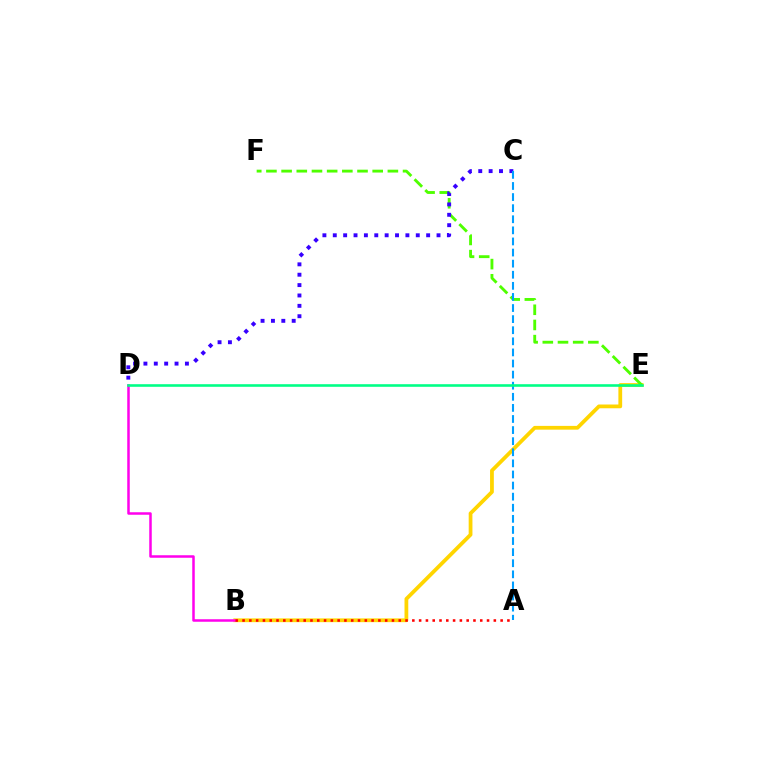{('B', 'E'): [{'color': '#ffd500', 'line_style': 'solid', 'thickness': 2.72}], ('E', 'F'): [{'color': '#4fff00', 'line_style': 'dashed', 'thickness': 2.06}], ('B', 'D'): [{'color': '#ff00ed', 'line_style': 'solid', 'thickness': 1.81}], ('C', 'D'): [{'color': '#3700ff', 'line_style': 'dotted', 'thickness': 2.82}], ('A', 'C'): [{'color': '#009eff', 'line_style': 'dashed', 'thickness': 1.51}], ('A', 'B'): [{'color': '#ff0000', 'line_style': 'dotted', 'thickness': 1.85}], ('D', 'E'): [{'color': '#00ff86', 'line_style': 'solid', 'thickness': 1.87}]}